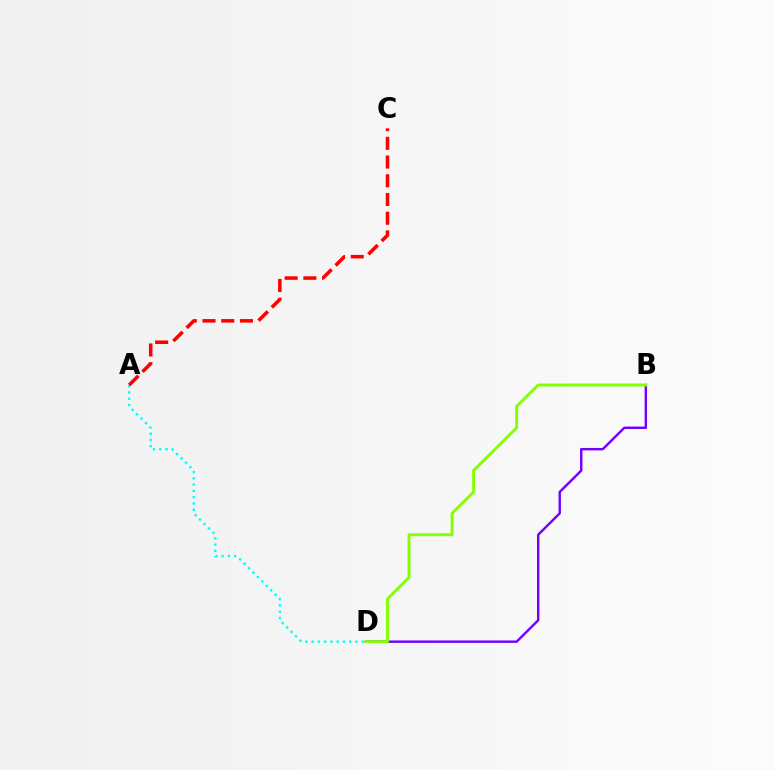{('A', 'D'): [{'color': '#00fff6', 'line_style': 'dotted', 'thickness': 1.7}], ('A', 'C'): [{'color': '#ff0000', 'line_style': 'dashed', 'thickness': 2.54}], ('B', 'D'): [{'color': '#7200ff', 'line_style': 'solid', 'thickness': 1.74}, {'color': '#84ff00', 'line_style': 'solid', 'thickness': 2.1}]}